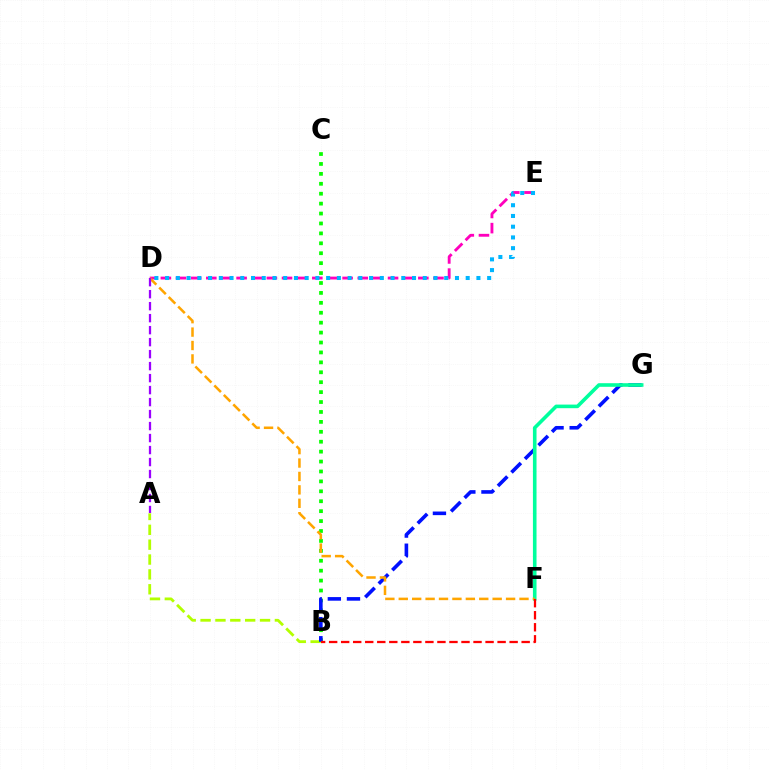{('A', 'B'): [{'color': '#b3ff00', 'line_style': 'dashed', 'thickness': 2.02}], ('B', 'C'): [{'color': '#08ff00', 'line_style': 'dotted', 'thickness': 2.7}], ('D', 'E'): [{'color': '#ff00bd', 'line_style': 'dashed', 'thickness': 2.06}, {'color': '#00b5ff', 'line_style': 'dotted', 'thickness': 2.92}], ('B', 'G'): [{'color': '#0010ff', 'line_style': 'dashed', 'thickness': 2.6}], ('F', 'G'): [{'color': '#00ff9d', 'line_style': 'solid', 'thickness': 2.59}], ('D', 'F'): [{'color': '#ffa500', 'line_style': 'dashed', 'thickness': 1.82}], ('B', 'F'): [{'color': '#ff0000', 'line_style': 'dashed', 'thickness': 1.63}], ('A', 'D'): [{'color': '#9b00ff', 'line_style': 'dashed', 'thickness': 1.63}]}